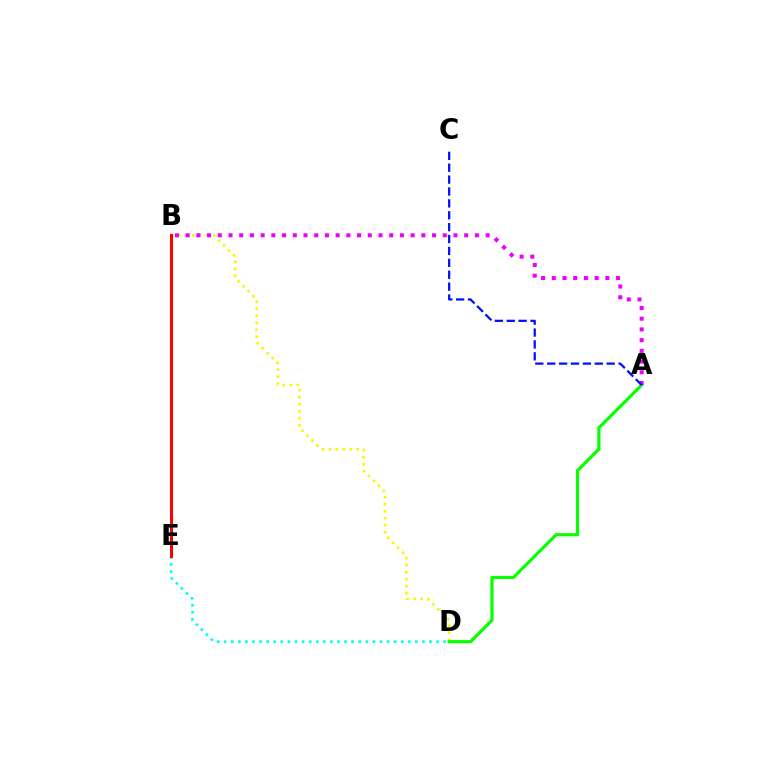{('B', 'D'): [{'color': '#fcf500', 'line_style': 'dotted', 'thickness': 1.9}], ('A', 'D'): [{'color': '#08ff00', 'line_style': 'solid', 'thickness': 2.28}], ('D', 'E'): [{'color': '#00fff6', 'line_style': 'dotted', 'thickness': 1.92}], ('A', 'B'): [{'color': '#ee00ff', 'line_style': 'dotted', 'thickness': 2.91}], ('A', 'C'): [{'color': '#0010ff', 'line_style': 'dashed', 'thickness': 1.62}], ('B', 'E'): [{'color': '#ff0000', 'line_style': 'solid', 'thickness': 2.17}]}